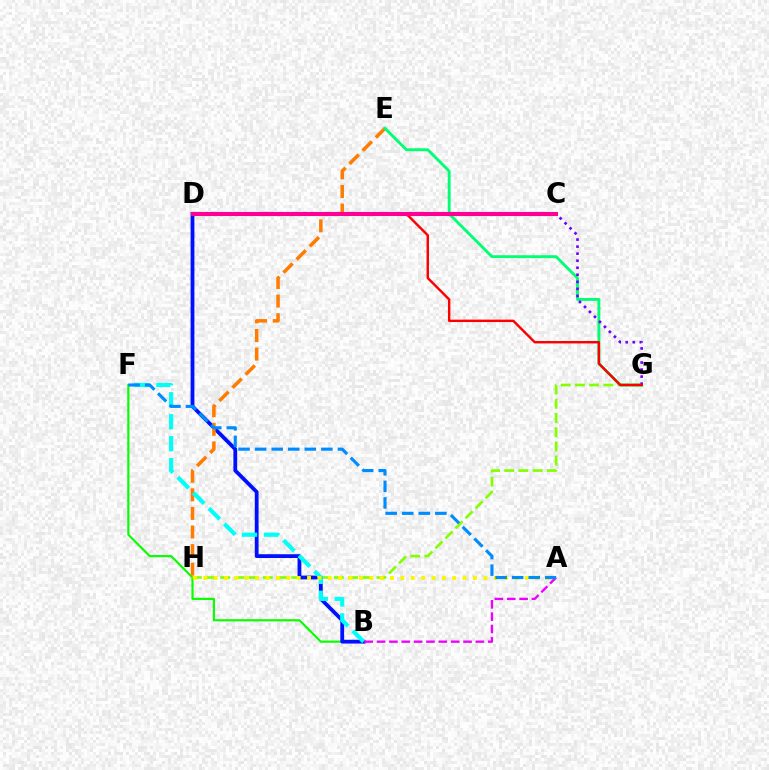{('B', 'F'): [{'color': '#08ff00', 'line_style': 'solid', 'thickness': 1.55}, {'color': '#00fff6', 'line_style': 'dashed', 'thickness': 2.98}], ('G', 'H'): [{'color': '#84ff00', 'line_style': 'dashed', 'thickness': 1.93}], ('B', 'D'): [{'color': '#0010ff', 'line_style': 'solid', 'thickness': 2.73}], ('E', 'H'): [{'color': '#ff7c00', 'line_style': 'dashed', 'thickness': 2.53}], ('E', 'G'): [{'color': '#00ff74', 'line_style': 'solid', 'thickness': 2.07}], ('A', 'B'): [{'color': '#ee00ff', 'line_style': 'dashed', 'thickness': 1.68}], ('C', 'G'): [{'color': '#7200ff', 'line_style': 'dotted', 'thickness': 1.91}], ('A', 'H'): [{'color': '#fcf500', 'line_style': 'dotted', 'thickness': 2.82}], ('D', 'G'): [{'color': '#ff0000', 'line_style': 'solid', 'thickness': 1.75}], ('A', 'F'): [{'color': '#008cff', 'line_style': 'dashed', 'thickness': 2.25}], ('C', 'D'): [{'color': '#ff0094', 'line_style': 'solid', 'thickness': 2.95}]}